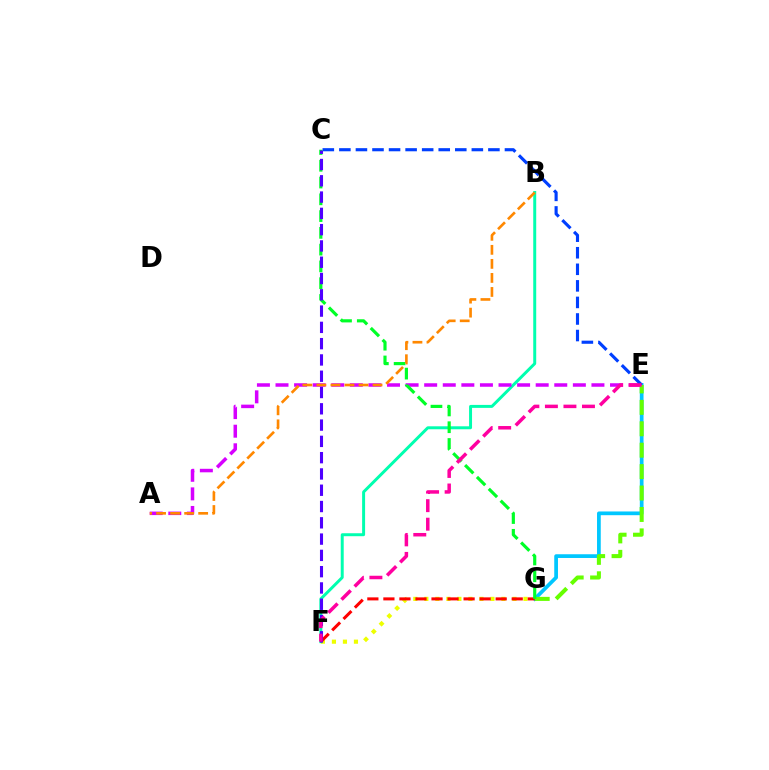{('F', 'G'): [{'color': '#eeff00', 'line_style': 'dotted', 'thickness': 2.99}, {'color': '#ff0000', 'line_style': 'dashed', 'thickness': 2.18}], ('B', 'F'): [{'color': '#00ffaf', 'line_style': 'solid', 'thickness': 2.14}], ('E', 'G'): [{'color': '#00c7ff', 'line_style': 'solid', 'thickness': 2.68}, {'color': '#66ff00', 'line_style': 'dashed', 'thickness': 2.91}], ('A', 'E'): [{'color': '#d600ff', 'line_style': 'dashed', 'thickness': 2.52}], ('C', 'E'): [{'color': '#003fff', 'line_style': 'dashed', 'thickness': 2.25}], ('C', 'G'): [{'color': '#00ff27', 'line_style': 'dashed', 'thickness': 2.28}], ('C', 'F'): [{'color': '#4f00ff', 'line_style': 'dashed', 'thickness': 2.21}], ('E', 'F'): [{'color': '#ff00a0', 'line_style': 'dashed', 'thickness': 2.52}], ('A', 'B'): [{'color': '#ff8800', 'line_style': 'dashed', 'thickness': 1.91}]}